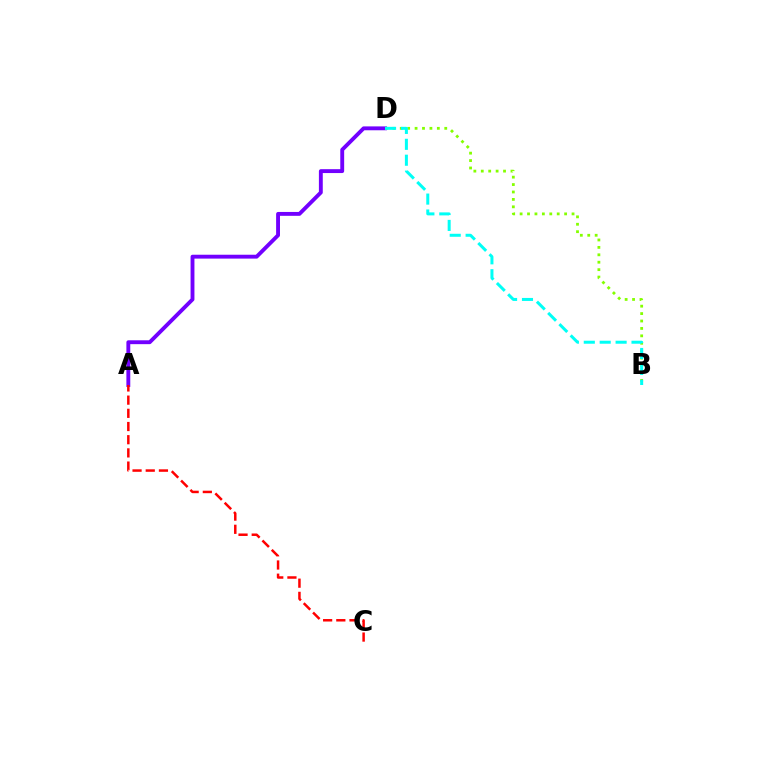{('A', 'D'): [{'color': '#7200ff', 'line_style': 'solid', 'thickness': 2.79}], ('A', 'C'): [{'color': '#ff0000', 'line_style': 'dashed', 'thickness': 1.79}], ('B', 'D'): [{'color': '#84ff00', 'line_style': 'dotted', 'thickness': 2.02}, {'color': '#00fff6', 'line_style': 'dashed', 'thickness': 2.16}]}